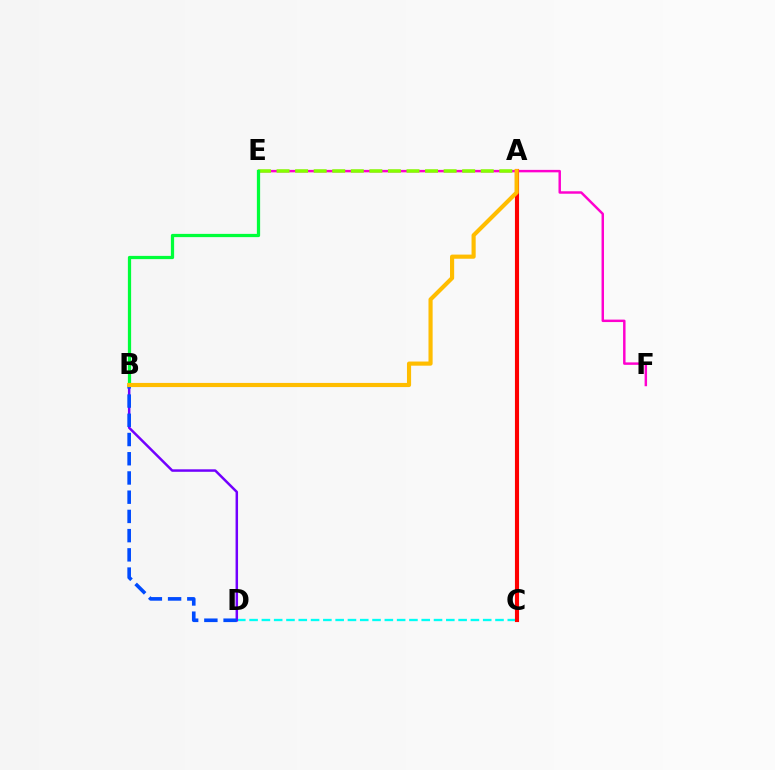{('E', 'F'): [{'color': '#ff00cf', 'line_style': 'solid', 'thickness': 1.77}], ('C', 'D'): [{'color': '#00fff6', 'line_style': 'dashed', 'thickness': 1.67}], ('A', 'C'): [{'color': '#ff0000', 'line_style': 'solid', 'thickness': 2.97}], ('A', 'E'): [{'color': '#84ff00', 'line_style': 'dashed', 'thickness': 2.52}], ('B', 'D'): [{'color': '#7200ff', 'line_style': 'solid', 'thickness': 1.79}, {'color': '#004bff', 'line_style': 'dashed', 'thickness': 2.61}], ('B', 'E'): [{'color': '#00ff39', 'line_style': 'solid', 'thickness': 2.34}], ('A', 'B'): [{'color': '#ffbd00', 'line_style': 'solid', 'thickness': 2.98}]}